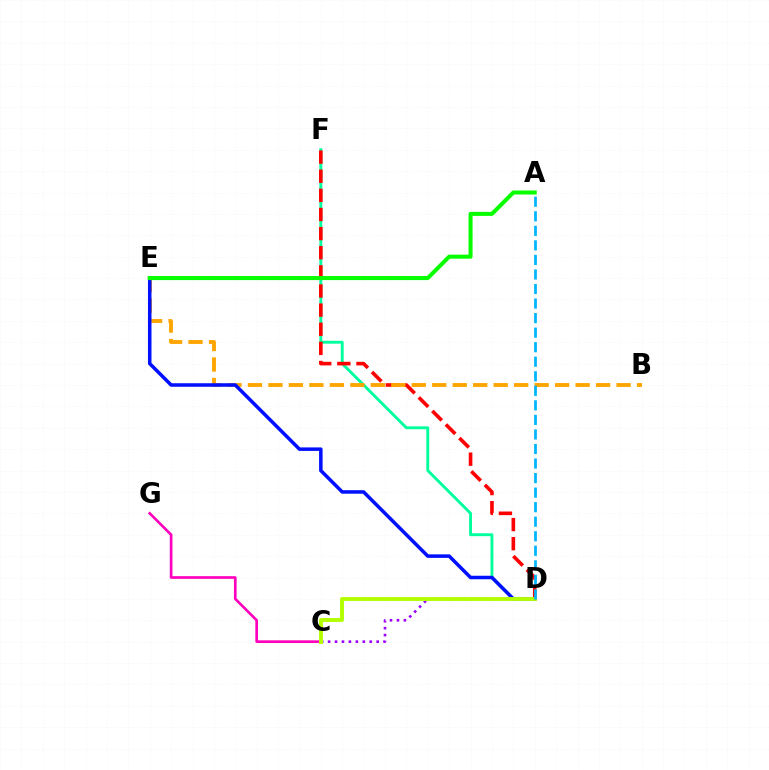{('D', 'F'): [{'color': '#00ff9d', 'line_style': 'solid', 'thickness': 2.09}, {'color': '#ff0000', 'line_style': 'dashed', 'thickness': 2.6}], ('C', 'D'): [{'color': '#9b00ff', 'line_style': 'dotted', 'thickness': 1.89}, {'color': '#b3ff00', 'line_style': 'solid', 'thickness': 2.81}], ('B', 'E'): [{'color': '#ffa500', 'line_style': 'dashed', 'thickness': 2.78}], ('C', 'G'): [{'color': '#ff00bd', 'line_style': 'solid', 'thickness': 1.92}], ('D', 'E'): [{'color': '#0010ff', 'line_style': 'solid', 'thickness': 2.54}], ('A', 'E'): [{'color': '#08ff00', 'line_style': 'solid', 'thickness': 2.92}], ('A', 'D'): [{'color': '#00b5ff', 'line_style': 'dashed', 'thickness': 1.98}]}